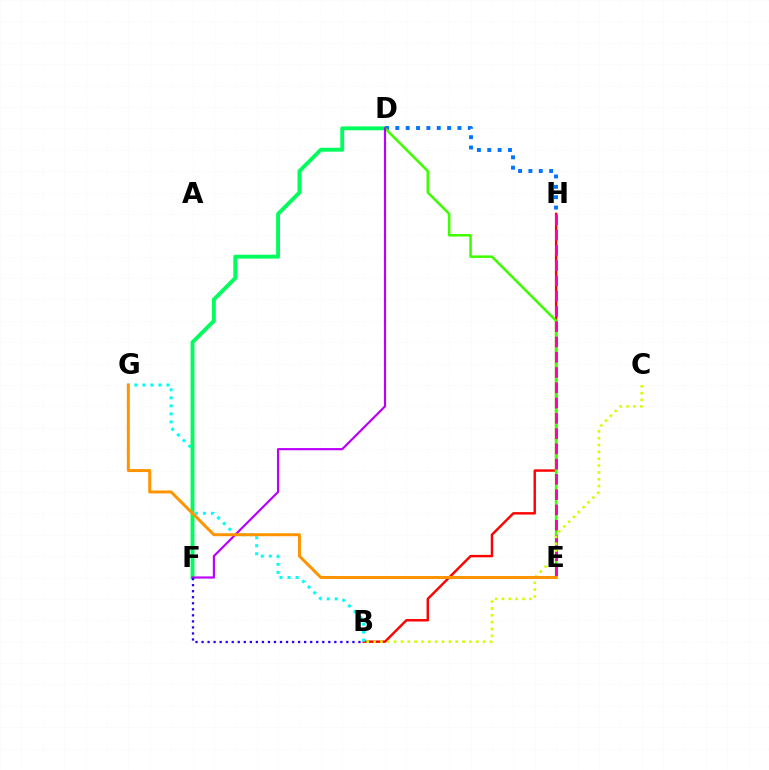{('B', 'H'): [{'color': '#ff0000', 'line_style': 'solid', 'thickness': 1.74}], ('B', 'G'): [{'color': '#00fff6', 'line_style': 'dotted', 'thickness': 2.18}], ('D', 'F'): [{'color': '#00ff5c', 'line_style': 'solid', 'thickness': 2.79}, {'color': '#b900ff', 'line_style': 'solid', 'thickness': 1.57}], ('D', 'H'): [{'color': '#0074ff', 'line_style': 'dotted', 'thickness': 2.81}], ('D', 'E'): [{'color': '#3dff00', 'line_style': 'solid', 'thickness': 1.82}], ('E', 'H'): [{'color': '#ff00ac', 'line_style': 'dashed', 'thickness': 2.07}], ('B', 'C'): [{'color': '#d1ff00', 'line_style': 'dotted', 'thickness': 1.86}], ('E', 'G'): [{'color': '#ff9400', 'line_style': 'solid', 'thickness': 2.16}], ('B', 'F'): [{'color': '#2500ff', 'line_style': 'dotted', 'thickness': 1.64}]}